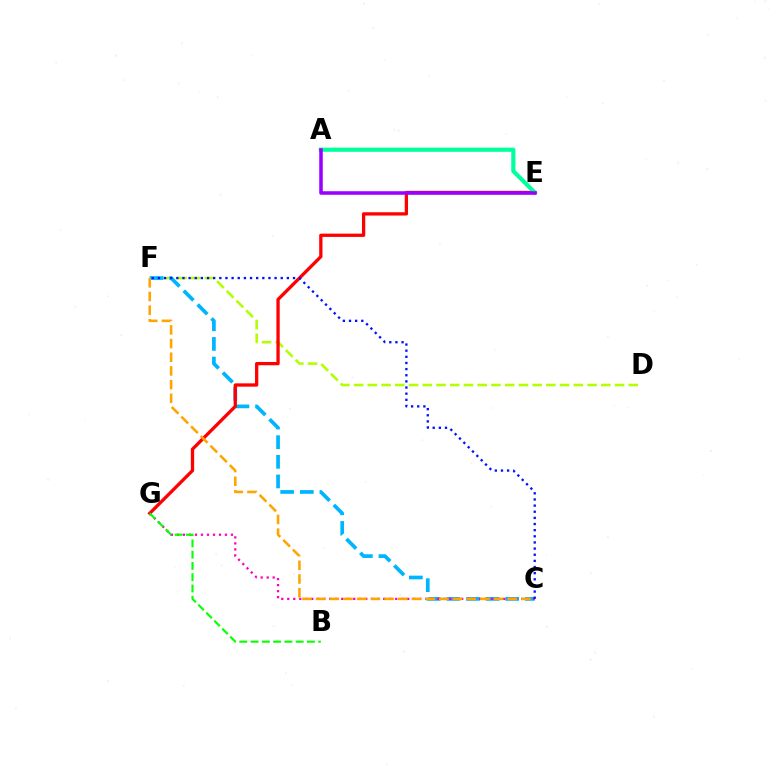{('D', 'F'): [{'color': '#b3ff00', 'line_style': 'dashed', 'thickness': 1.87}], ('C', 'F'): [{'color': '#00b5ff', 'line_style': 'dashed', 'thickness': 2.67}, {'color': '#ffa500', 'line_style': 'dashed', 'thickness': 1.86}, {'color': '#0010ff', 'line_style': 'dotted', 'thickness': 1.67}], ('E', 'G'): [{'color': '#ff0000', 'line_style': 'solid', 'thickness': 2.37}], ('C', 'G'): [{'color': '#ff00bd', 'line_style': 'dotted', 'thickness': 1.63}], ('A', 'E'): [{'color': '#00ff9d', 'line_style': 'solid', 'thickness': 2.98}, {'color': '#9b00ff', 'line_style': 'solid', 'thickness': 2.55}], ('B', 'G'): [{'color': '#08ff00', 'line_style': 'dashed', 'thickness': 1.53}]}